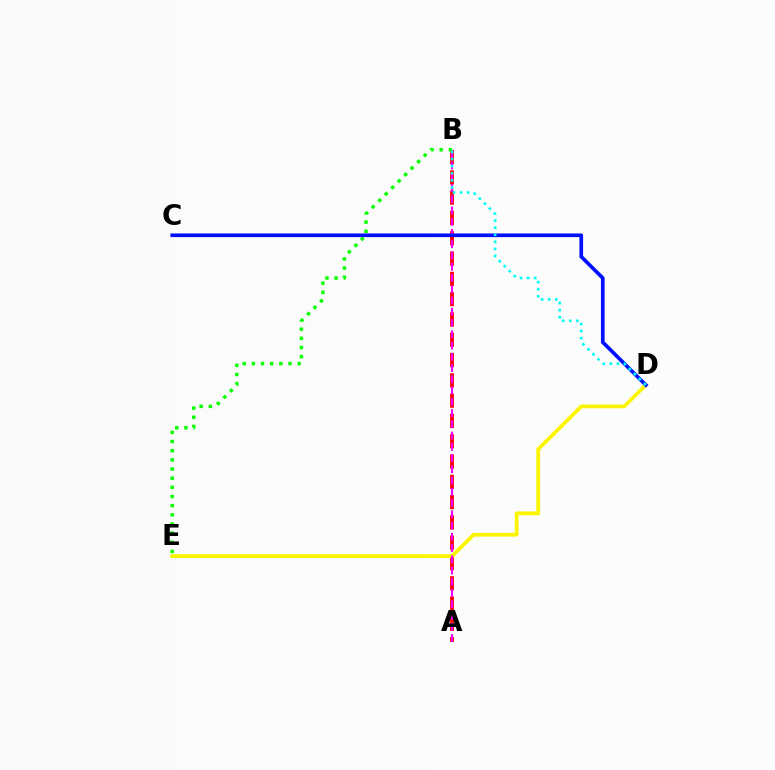{('A', 'B'): [{'color': '#ff0000', 'line_style': 'dashed', 'thickness': 2.76}, {'color': '#ee00ff', 'line_style': 'dashed', 'thickness': 1.53}], ('D', 'E'): [{'color': '#fcf500', 'line_style': 'solid', 'thickness': 2.73}], ('B', 'E'): [{'color': '#08ff00', 'line_style': 'dotted', 'thickness': 2.49}], ('C', 'D'): [{'color': '#0010ff', 'line_style': 'solid', 'thickness': 2.65}], ('B', 'D'): [{'color': '#00fff6', 'line_style': 'dotted', 'thickness': 1.92}]}